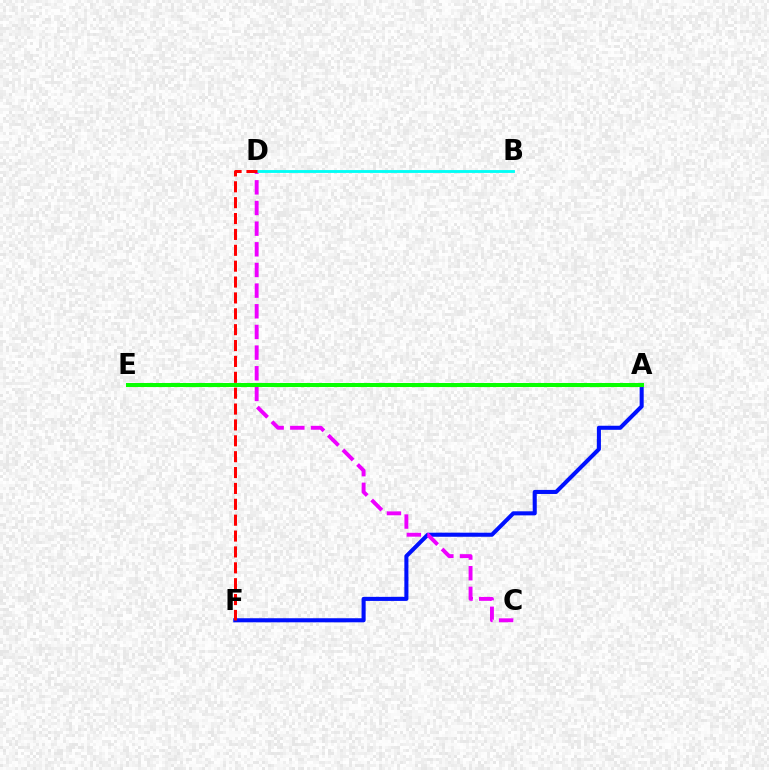{('A', 'F'): [{'color': '#0010ff', 'line_style': 'solid', 'thickness': 2.93}], ('C', 'D'): [{'color': '#ee00ff', 'line_style': 'dashed', 'thickness': 2.81}], ('B', 'D'): [{'color': '#00fff6', 'line_style': 'solid', 'thickness': 2.05}], ('D', 'F'): [{'color': '#ff0000', 'line_style': 'dashed', 'thickness': 2.16}], ('A', 'E'): [{'color': '#fcf500', 'line_style': 'dotted', 'thickness': 2.29}, {'color': '#08ff00', 'line_style': 'solid', 'thickness': 2.88}]}